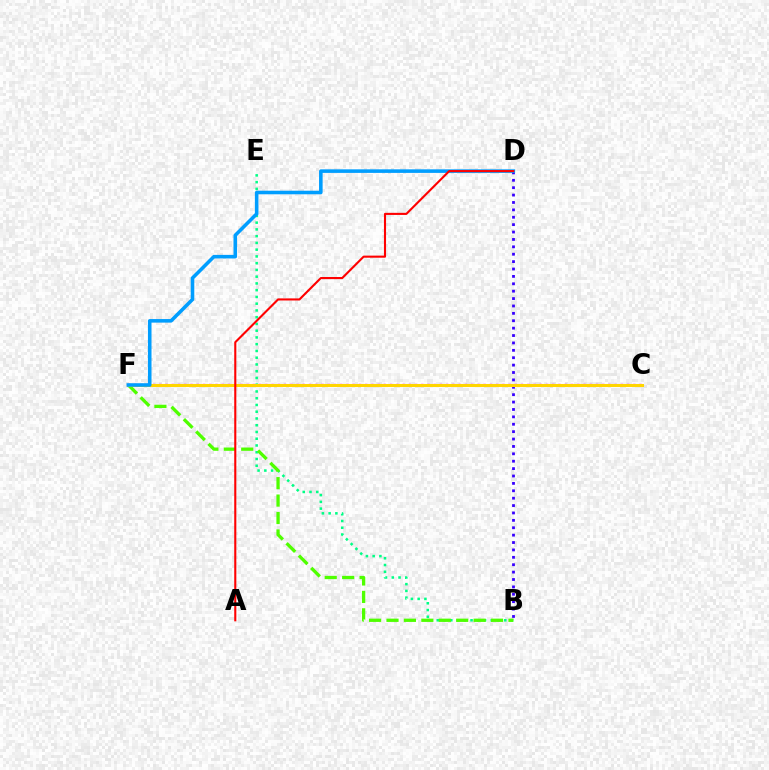{('B', 'E'): [{'color': '#00ff86', 'line_style': 'dotted', 'thickness': 1.83}], ('C', 'F'): [{'color': '#ff00ed', 'line_style': 'dotted', 'thickness': 1.69}, {'color': '#ffd500', 'line_style': 'solid', 'thickness': 2.2}], ('B', 'D'): [{'color': '#3700ff', 'line_style': 'dotted', 'thickness': 2.01}], ('B', 'F'): [{'color': '#4fff00', 'line_style': 'dashed', 'thickness': 2.37}], ('D', 'F'): [{'color': '#009eff', 'line_style': 'solid', 'thickness': 2.57}], ('A', 'D'): [{'color': '#ff0000', 'line_style': 'solid', 'thickness': 1.51}]}